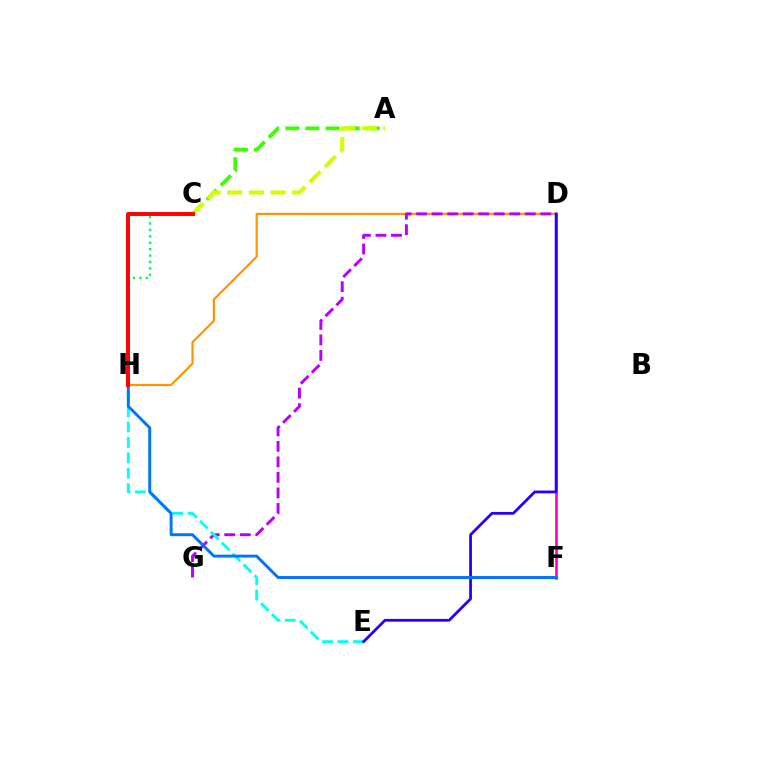{('D', 'H'): [{'color': '#ff9400', 'line_style': 'solid', 'thickness': 1.57}], ('D', 'G'): [{'color': '#b900ff', 'line_style': 'dashed', 'thickness': 2.11}], ('D', 'F'): [{'color': '#ff00ac', 'line_style': 'solid', 'thickness': 1.87}], ('C', 'H'): [{'color': '#00ff5c', 'line_style': 'dotted', 'thickness': 1.74}, {'color': '#ff0000', 'line_style': 'solid', 'thickness': 2.81}], ('E', 'H'): [{'color': '#00fff6', 'line_style': 'dashed', 'thickness': 2.09}], ('D', 'E'): [{'color': '#2500ff', 'line_style': 'solid', 'thickness': 1.99}], ('A', 'C'): [{'color': '#3dff00', 'line_style': 'dashed', 'thickness': 2.73}, {'color': '#d1ff00', 'line_style': 'dashed', 'thickness': 2.95}], ('F', 'H'): [{'color': '#0074ff', 'line_style': 'solid', 'thickness': 2.1}]}